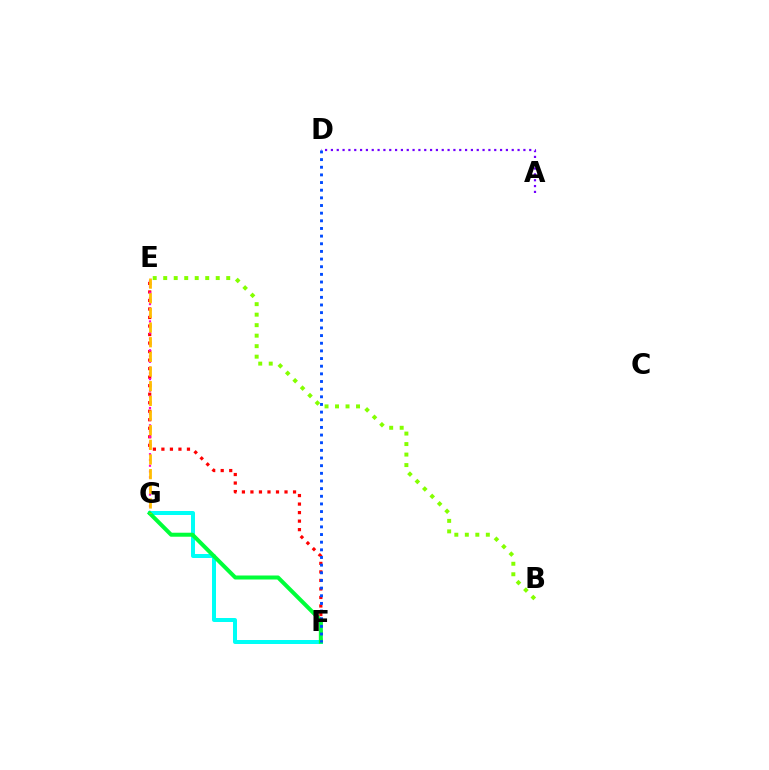{('A', 'D'): [{'color': '#7200ff', 'line_style': 'dotted', 'thickness': 1.58}], ('E', 'F'): [{'color': '#ff0000', 'line_style': 'dotted', 'thickness': 2.31}], ('E', 'G'): [{'color': '#ff00cf', 'line_style': 'dotted', 'thickness': 1.57}, {'color': '#ffbd00', 'line_style': 'dashed', 'thickness': 1.99}], ('B', 'E'): [{'color': '#84ff00', 'line_style': 'dotted', 'thickness': 2.85}], ('F', 'G'): [{'color': '#00fff6', 'line_style': 'solid', 'thickness': 2.87}, {'color': '#00ff39', 'line_style': 'solid', 'thickness': 2.88}], ('D', 'F'): [{'color': '#004bff', 'line_style': 'dotted', 'thickness': 2.08}]}